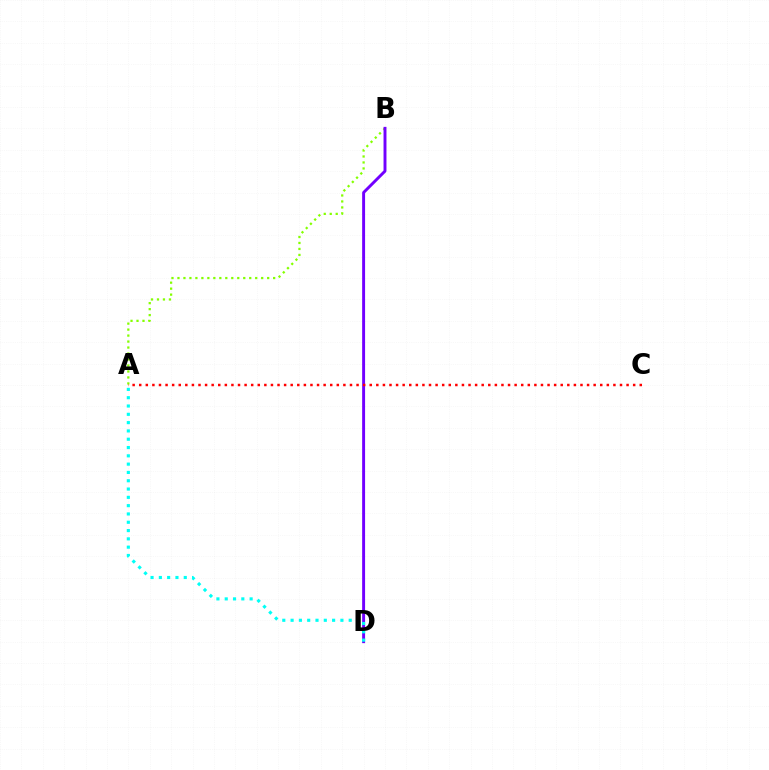{('A', 'B'): [{'color': '#84ff00', 'line_style': 'dotted', 'thickness': 1.62}], ('B', 'D'): [{'color': '#7200ff', 'line_style': 'solid', 'thickness': 2.11}], ('A', 'D'): [{'color': '#00fff6', 'line_style': 'dotted', 'thickness': 2.26}], ('A', 'C'): [{'color': '#ff0000', 'line_style': 'dotted', 'thickness': 1.79}]}